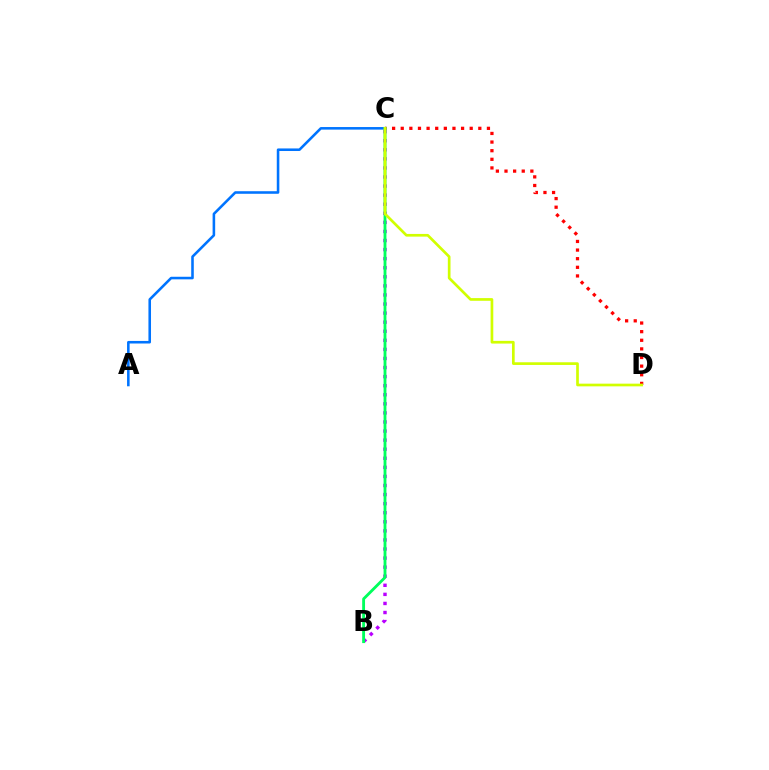{('B', 'C'): [{'color': '#b900ff', 'line_style': 'dotted', 'thickness': 2.47}, {'color': '#00ff5c', 'line_style': 'solid', 'thickness': 2.05}], ('A', 'C'): [{'color': '#0074ff', 'line_style': 'solid', 'thickness': 1.85}], ('C', 'D'): [{'color': '#ff0000', 'line_style': 'dotted', 'thickness': 2.34}, {'color': '#d1ff00', 'line_style': 'solid', 'thickness': 1.93}]}